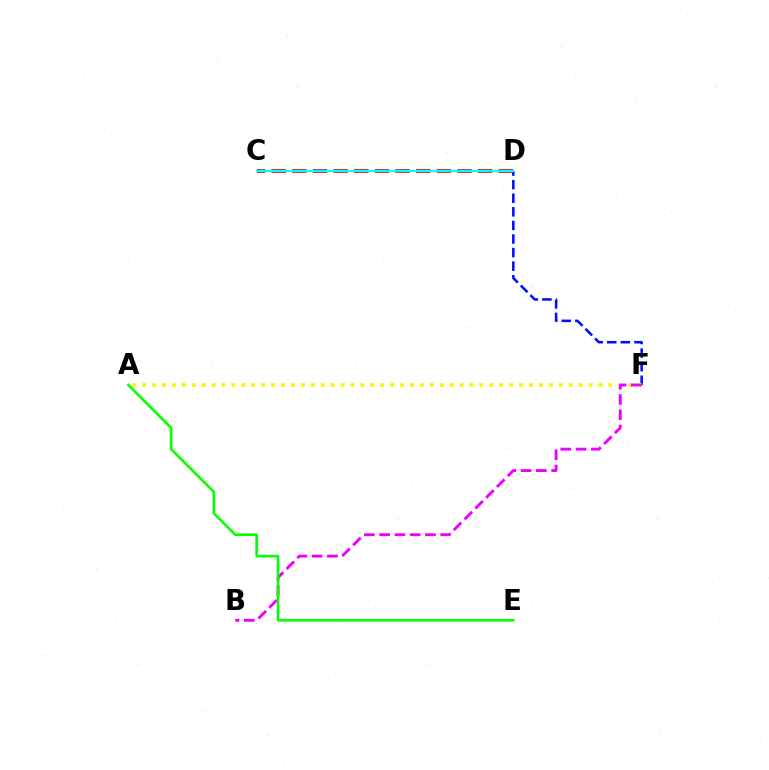{('C', 'D'): [{'color': '#ff0000', 'line_style': 'dashed', 'thickness': 2.8}, {'color': '#00fff6', 'line_style': 'solid', 'thickness': 1.74}], ('D', 'F'): [{'color': '#0010ff', 'line_style': 'dashed', 'thickness': 1.85}], ('A', 'F'): [{'color': '#fcf500', 'line_style': 'dotted', 'thickness': 2.7}], ('B', 'F'): [{'color': '#ee00ff', 'line_style': 'dashed', 'thickness': 2.07}], ('A', 'E'): [{'color': '#08ff00', 'line_style': 'solid', 'thickness': 1.89}]}